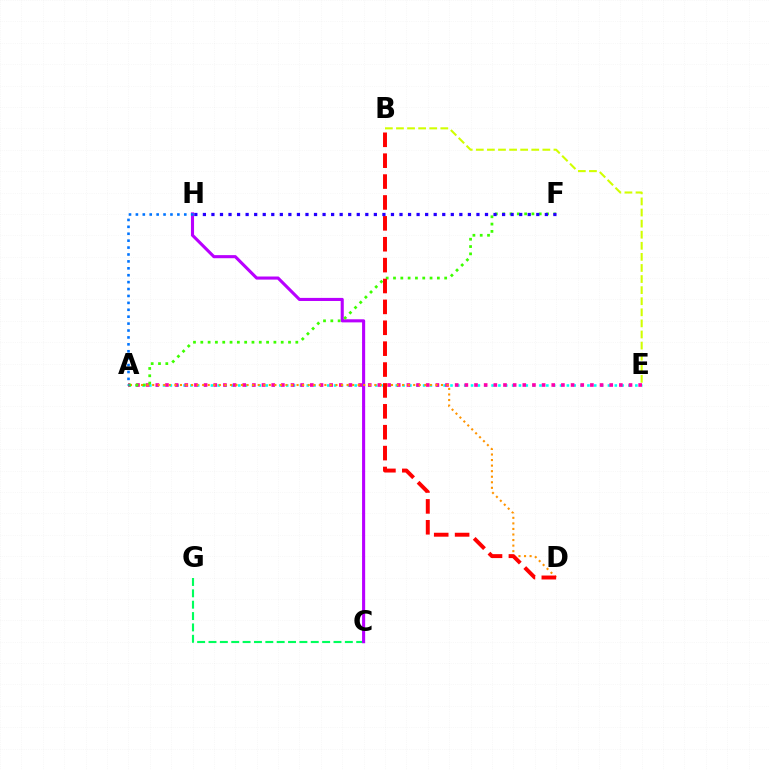{('B', 'E'): [{'color': '#d1ff00', 'line_style': 'dashed', 'thickness': 1.51}], ('C', 'G'): [{'color': '#00ff5c', 'line_style': 'dashed', 'thickness': 1.54}], ('A', 'E'): [{'color': '#00fff6', 'line_style': 'dotted', 'thickness': 1.86}, {'color': '#ff00ac', 'line_style': 'dotted', 'thickness': 2.62}], ('C', 'H'): [{'color': '#b900ff', 'line_style': 'solid', 'thickness': 2.23}], ('A', 'D'): [{'color': '#ff9400', 'line_style': 'dotted', 'thickness': 1.51}], ('A', 'F'): [{'color': '#3dff00', 'line_style': 'dotted', 'thickness': 1.99}], ('B', 'D'): [{'color': '#ff0000', 'line_style': 'dashed', 'thickness': 2.84}], ('A', 'H'): [{'color': '#0074ff', 'line_style': 'dotted', 'thickness': 1.88}], ('F', 'H'): [{'color': '#2500ff', 'line_style': 'dotted', 'thickness': 2.32}]}